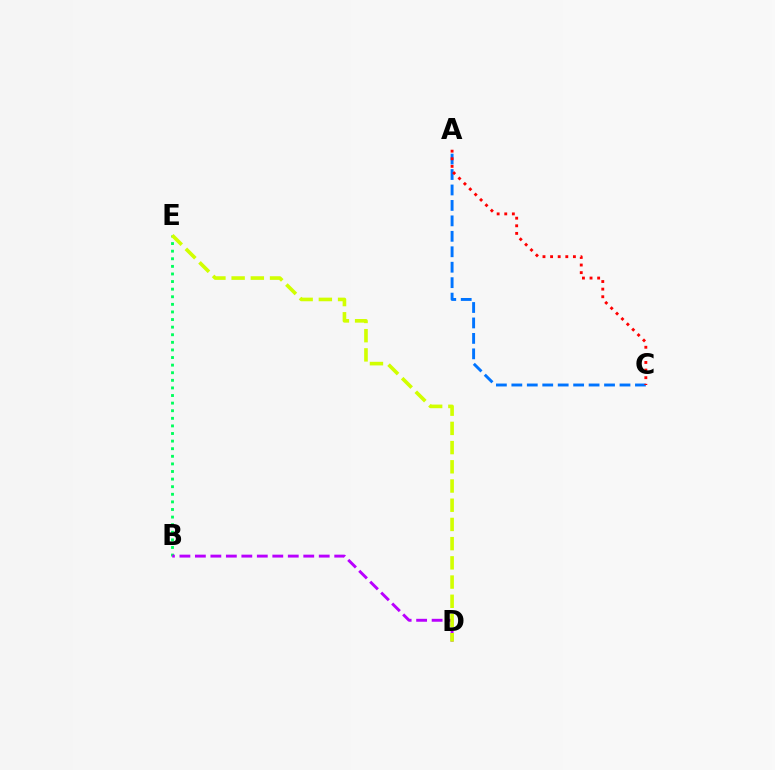{('A', 'C'): [{'color': '#0074ff', 'line_style': 'dashed', 'thickness': 2.1}, {'color': '#ff0000', 'line_style': 'dotted', 'thickness': 2.07}], ('B', 'E'): [{'color': '#00ff5c', 'line_style': 'dotted', 'thickness': 2.06}], ('B', 'D'): [{'color': '#b900ff', 'line_style': 'dashed', 'thickness': 2.1}], ('D', 'E'): [{'color': '#d1ff00', 'line_style': 'dashed', 'thickness': 2.61}]}